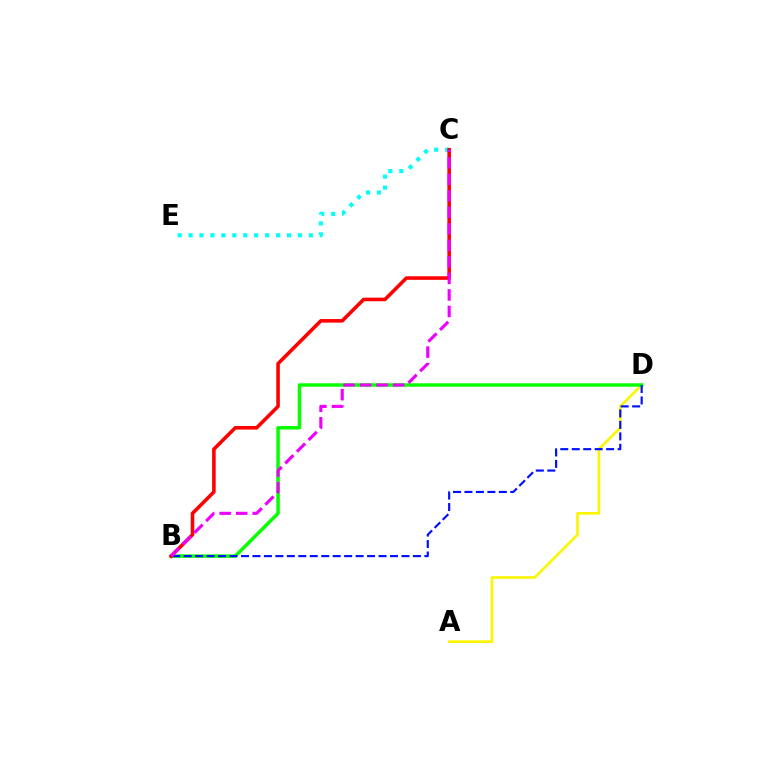{('A', 'D'): [{'color': '#fcf500', 'line_style': 'solid', 'thickness': 1.9}], ('B', 'D'): [{'color': '#08ff00', 'line_style': 'solid', 'thickness': 2.49}, {'color': '#0010ff', 'line_style': 'dashed', 'thickness': 1.56}], ('C', 'E'): [{'color': '#00fff6', 'line_style': 'dotted', 'thickness': 2.97}], ('B', 'C'): [{'color': '#ff0000', 'line_style': 'solid', 'thickness': 2.58}, {'color': '#ee00ff', 'line_style': 'dashed', 'thickness': 2.24}]}